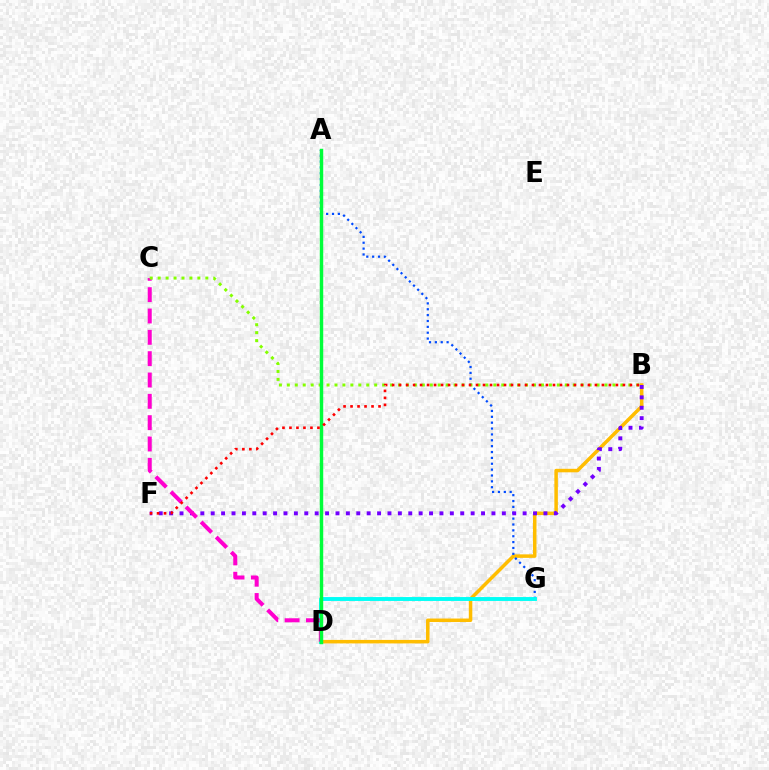{('B', 'D'): [{'color': '#ffbd00', 'line_style': 'solid', 'thickness': 2.52}], ('A', 'G'): [{'color': '#004bff', 'line_style': 'dotted', 'thickness': 1.59}], ('B', 'F'): [{'color': '#7200ff', 'line_style': 'dotted', 'thickness': 2.82}, {'color': '#ff0000', 'line_style': 'dotted', 'thickness': 1.9}], ('D', 'G'): [{'color': '#00fff6', 'line_style': 'solid', 'thickness': 2.8}], ('C', 'D'): [{'color': '#ff00cf', 'line_style': 'dashed', 'thickness': 2.9}], ('B', 'C'): [{'color': '#84ff00', 'line_style': 'dotted', 'thickness': 2.16}], ('A', 'D'): [{'color': '#00ff39', 'line_style': 'solid', 'thickness': 2.47}]}